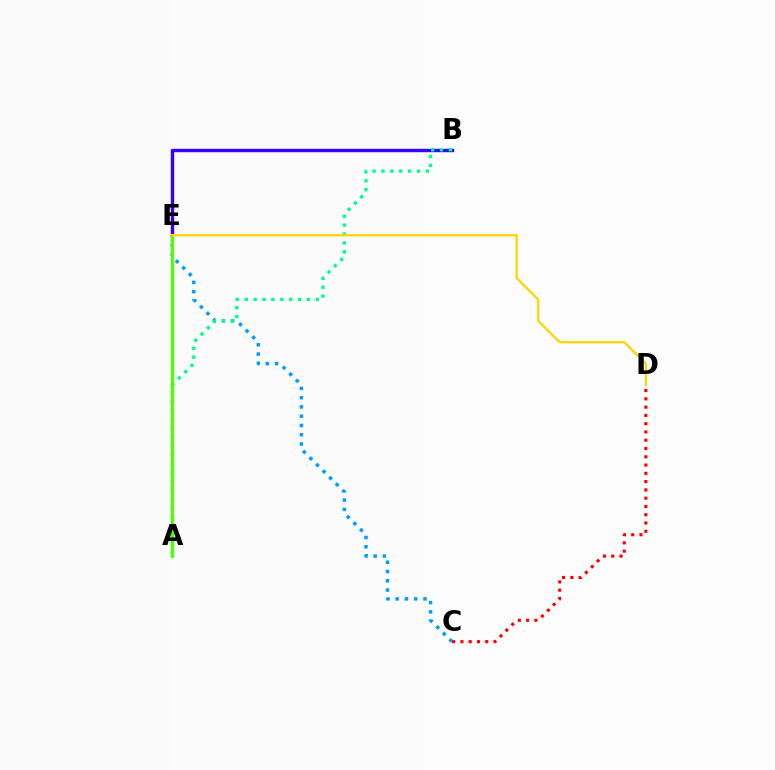{('B', 'E'): [{'color': '#3700ff', 'line_style': 'solid', 'thickness': 2.45}], ('C', 'E'): [{'color': '#009eff', 'line_style': 'dotted', 'thickness': 2.52}], ('A', 'B'): [{'color': '#00ff86', 'line_style': 'dotted', 'thickness': 2.41}], ('C', 'D'): [{'color': '#ff0000', 'line_style': 'dotted', 'thickness': 2.25}], ('A', 'E'): [{'color': '#ff00ed', 'line_style': 'dashed', 'thickness': 1.92}, {'color': '#4fff00', 'line_style': 'solid', 'thickness': 2.3}], ('D', 'E'): [{'color': '#ffd500', 'line_style': 'solid', 'thickness': 1.63}]}